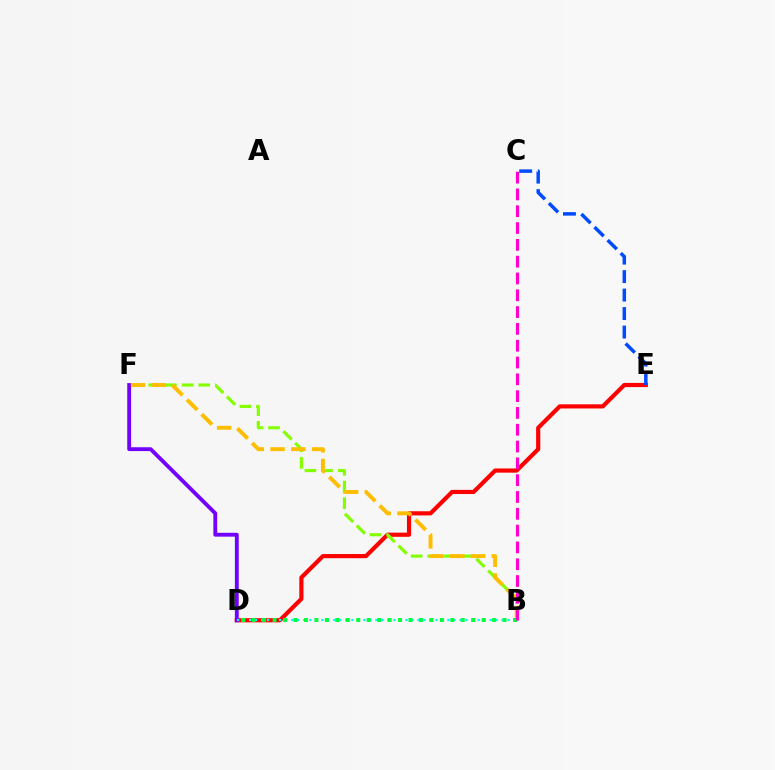{('D', 'E'): [{'color': '#ff0000', 'line_style': 'solid', 'thickness': 3.0}], ('D', 'F'): [{'color': '#7200ff', 'line_style': 'solid', 'thickness': 2.77}], ('B', 'F'): [{'color': '#84ff00', 'line_style': 'dashed', 'thickness': 2.26}, {'color': '#ffbd00', 'line_style': 'dashed', 'thickness': 2.82}], ('B', 'D'): [{'color': '#00fff6', 'line_style': 'dotted', 'thickness': 1.63}, {'color': '#00ff39', 'line_style': 'dotted', 'thickness': 2.84}], ('B', 'C'): [{'color': '#ff00cf', 'line_style': 'dashed', 'thickness': 2.28}], ('C', 'E'): [{'color': '#004bff', 'line_style': 'dashed', 'thickness': 2.51}]}